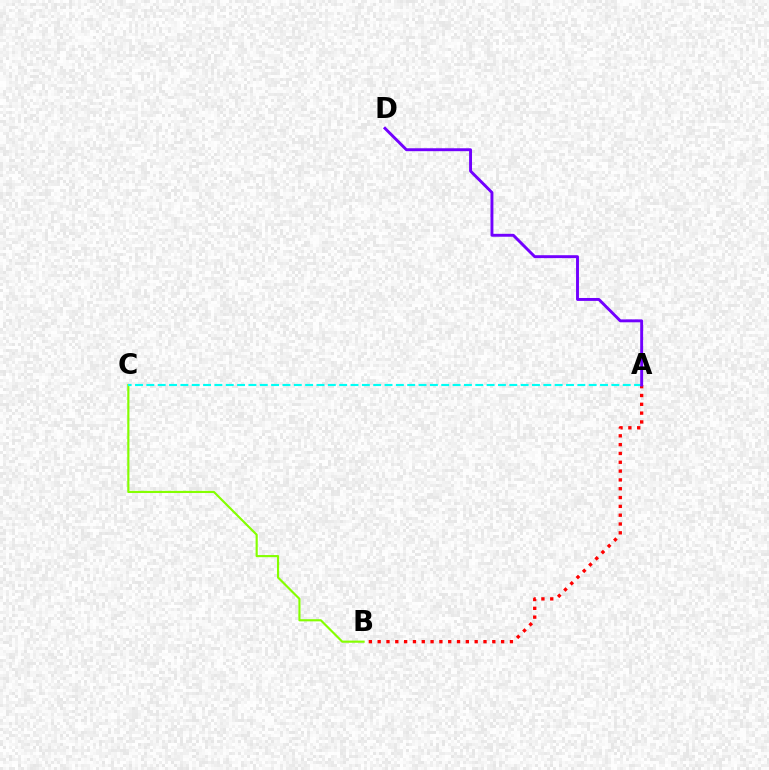{('A', 'B'): [{'color': '#ff0000', 'line_style': 'dotted', 'thickness': 2.4}], ('B', 'C'): [{'color': '#84ff00', 'line_style': 'solid', 'thickness': 1.55}], ('A', 'C'): [{'color': '#00fff6', 'line_style': 'dashed', 'thickness': 1.54}], ('A', 'D'): [{'color': '#7200ff', 'line_style': 'solid', 'thickness': 2.1}]}